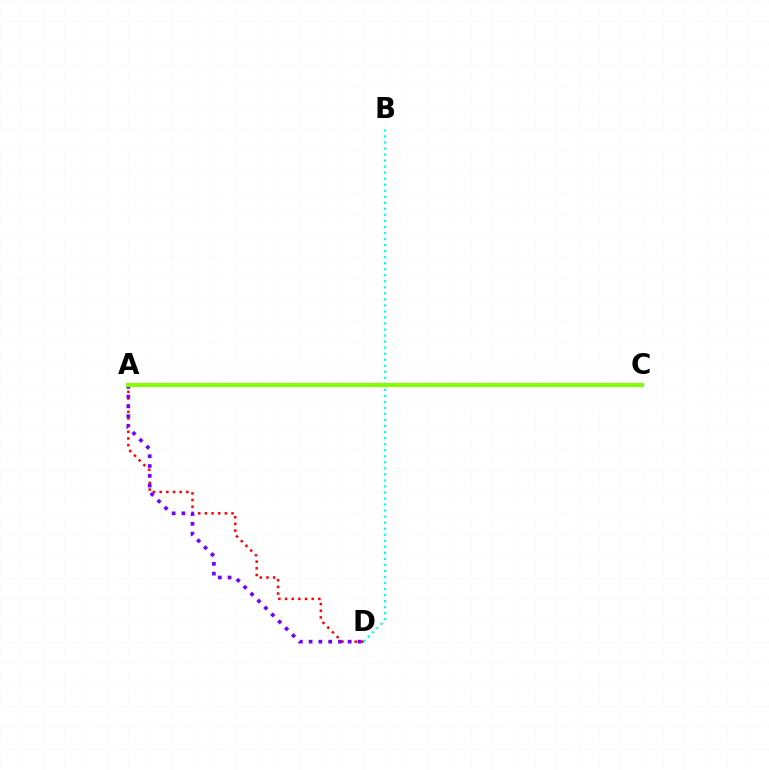{('B', 'D'): [{'color': '#00fff6', 'line_style': 'dotted', 'thickness': 1.64}], ('A', 'D'): [{'color': '#ff0000', 'line_style': 'dotted', 'thickness': 1.81}, {'color': '#7200ff', 'line_style': 'dotted', 'thickness': 2.66}], ('A', 'C'): [{'color': '#84ff00', 'line_style': 'solid', 'thickness': 2.95}]}